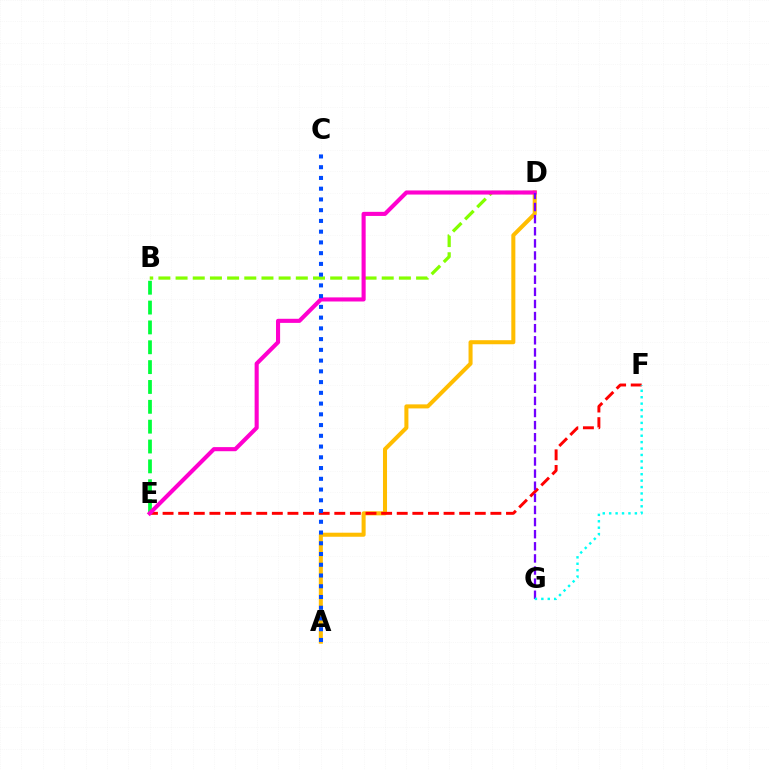{('B', 'D'): [{'color': '#84ff00', 'line_style': 'dashed', 'thickness': 2.33}], ('B', 'E'): [{'color': '#00ff39', 'line_style': 'dashed', 'thickness': 2.7}], ('A', 'D'): [{'color': '#ffbd00', 'line_style': 'solid', 'thickness': 2.91}], ('E', 'F'): [{'color': '#ff0000', 'line_style': 'dashed', 'thickness': 2.12}], ('D', 'E'): [{'color': '#ff00cf', 'line_style': 'solid', 'thickness': 2.95}], ('A', 'C'): [{'color': '#004bff', 'line_style': 'dotted', 'thickness': 2.92}], ('D', 'G'): [{'color': '#7200ff', 'line_style': 'dashed', 'thickness': 1.65}], ('F', 'G'): [{'color': '#00fff6', 'line_style': 'dotted', 'thickness': 1.74}]}